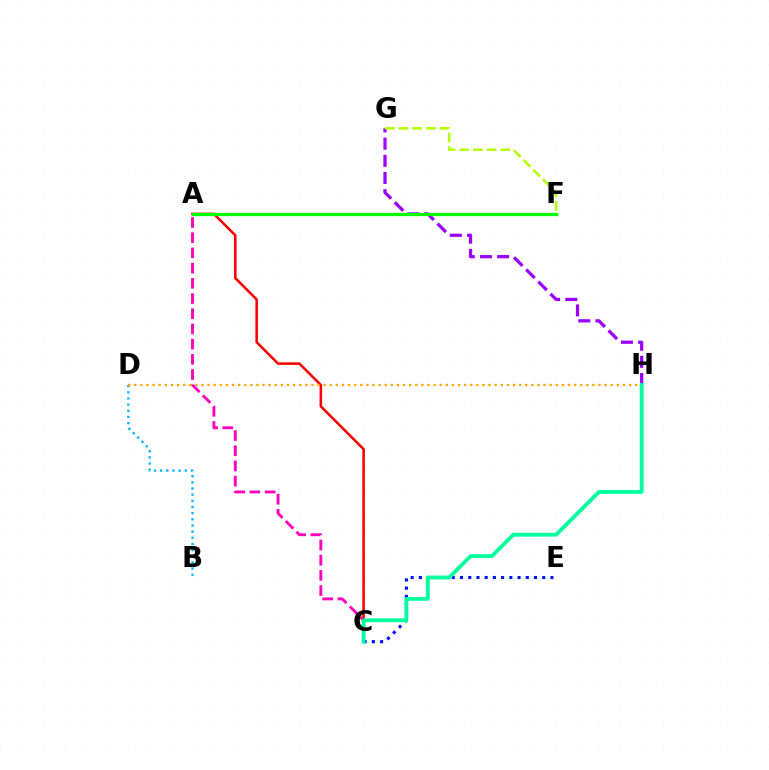{('C', 'E'): [{'color': '#0010ff', 'line_style': 'dotted', 'thickness': 2.23}], ('A', 'C'): [{'color': '#ff00bd', 'line_style': 'dashed', 'thickness': 2.07}, {'color': '#ff0000', 'line_style': 'solid', 'thickness': 1.84}], ('B', 'D'): [{'color': '#00b5ff', 'line_style': 'dotted', 'thickness': 1.67}], ('G', 'H'): [{'color': '#9b00ff', 'line_style': 'dashed', 'thickness': 2.33}], ('D', 'H'): [{'color': '#ffa500', 'line_style': 'dotted', 'thickness': 1.66}], ('C', 'H'): [{'color': '#00ff9d', 'line_style': 'solid', 'thickness': 2.75}], ('A', 'F'): [{'color': '#08ff00', 'line_style': 'solid', 'thickness': 2.35}], ('F', 'G'): [{'color': '#b3ff00', 'line_style': 'dashed', 'thickness': 1.86}]}